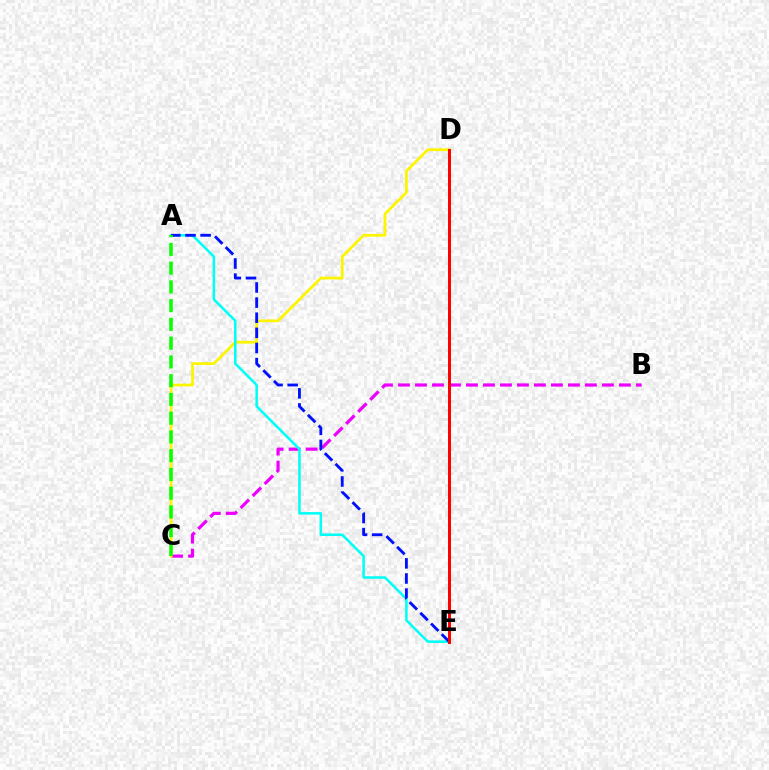{('B', 'C'): [{'color': '#ee00ff', 'line_style': 'dashed', 'thickness': 2.31}], ('C', 'D'): [{'color': '#fcf500', 'line_style': 'solid', 'thickness': 1.98}], ('A', 'E'): [{'color': '#00fff6', 'line_style': 'solid', 'thickness': 1.83}, {'color': '#0010ff', 'line_style': 'dashed', 'thickness': 2.05}], ('D', 'E'): [{'color': '#ff0000', 'line_style': 'solid', 'thickness': 2.14}], ('A', 'C'): [{'color': '#08ff00', 'line_style': 'dashed', 'thickness': 2.55}]}